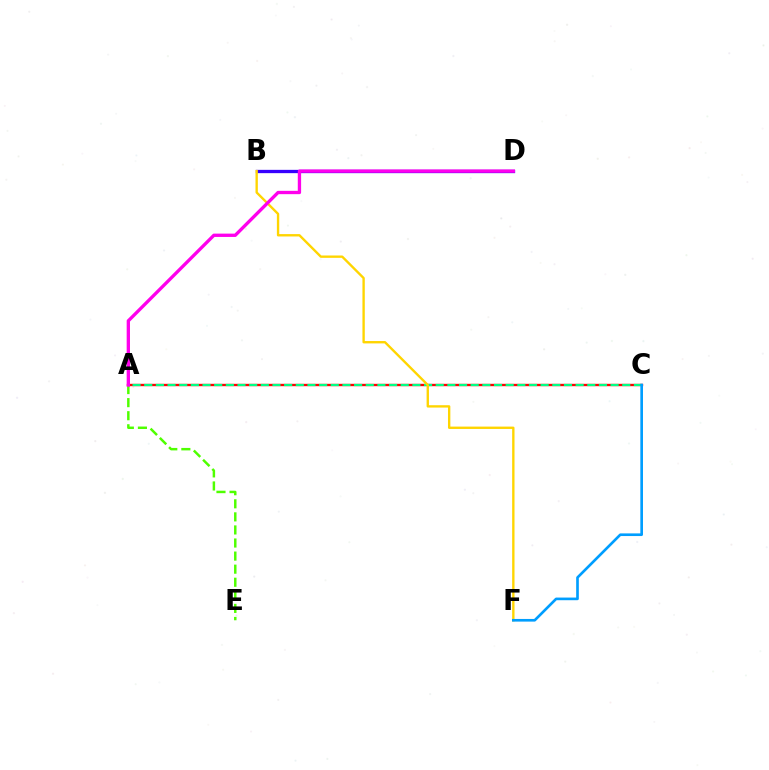{('A', 'C'): [{'color': '#ff0000', 'line_style': 'solid', 'thickness': 1.71}, {'color': '#00ff86', 'line_style': 'dashed', 'thickness': 1.58}], ('A', 'E'): [{'color': '#4fff00', 'line_style': 'dashed', 'thickness': 1.78}], ('B', 'D'): [{'color': '#3700ff', 'line_style': 'solid', 'thickness': 2.37}], ('B', 'F'): [{'color': '#ffd500', 'line_style': 'solid', 'thickness': 1.7}], ('C', 'F'): [{'color': '#009eff', 'line_style': 'solid', 'thickness': 1.91}], ('A', 'D'): [{'color': '#ff00ed', 'line_style': 'solid', 'thickness': 2.4}]}